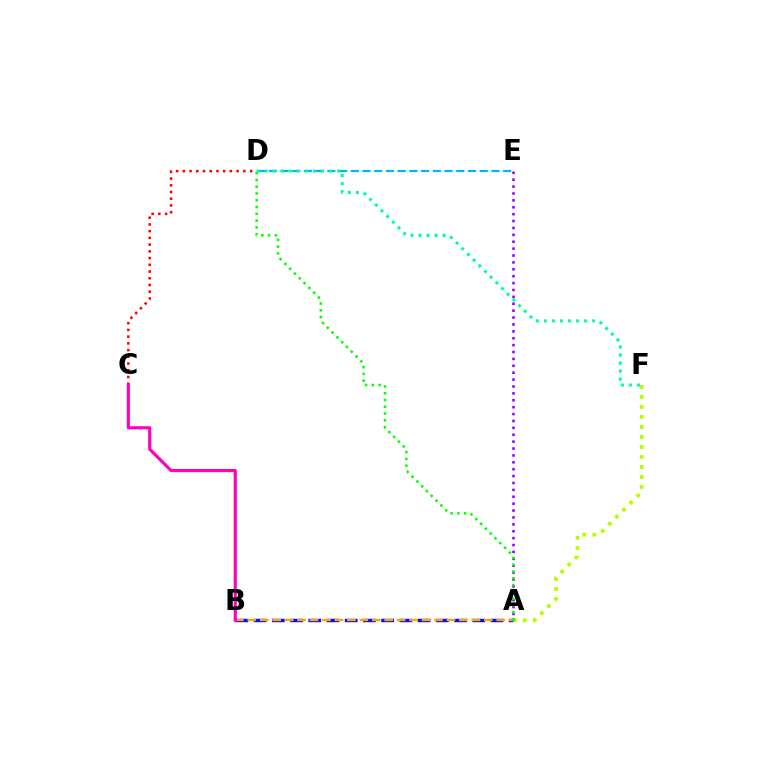{('A', 'B'): [{'color': '#0010ff', 'line_style': 'dashed', 'thickness': 2.48}, {'color': '#ffa500', 'line_style': 'dashed', 'thickness': 1.69}], ('A', 'F'): [{'color': '#b3ff00', 'line_style': 'dotted', 'thickness': 2.72}], ('C', 'D'): [{'color': '#ff0000', 'line_style': 'dotted', 'thickness': 1.83}], ('A', 'E'): [{'color': '#9b00ff', 'line_style': 'dotted', 'thickness': 1.87}], ('D', 'E'): [{'color': '#00b5ff', 'line_style': 'dashed', 'thickness': 1.59}], ('A', 'D'): [{'color': '#08ff00', 'line_style': 'dotted', 'thickness': 1.84}], ('D', 'F'): [{'color': '#00ff9d', 'line_style': 'dotted', 'thickness': 2.18}], ('B', 'C'): [{'color': '#ff00bd', 'line_style': 'solid', 'thickness': 2.26}]}